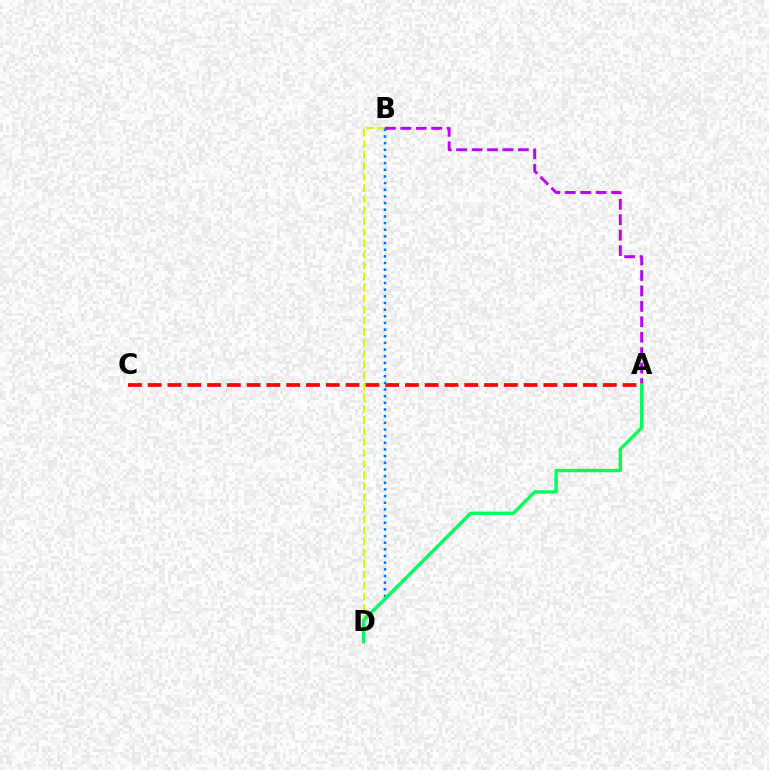{('A', 'C'): [{'color': '#ff0000', 'line_style': 'dashed', 'thickness': 2.69}], ('B', 'D'): [{'color': '#d1ff00', 'line_style': 'dashed', 'thickness': 1.5}, {'color': '#0074ff', 'line_style': 'dotted', 'thickness': 1.81}], ('A', 'B'): [{'color': '#b900ff', 'line_style': 'dashed', 'thickness': 2.1}], ('A', 'D'): [{'color': '#00ff5c', 'line_style': 'solid', 'thickness': 2.46}]}